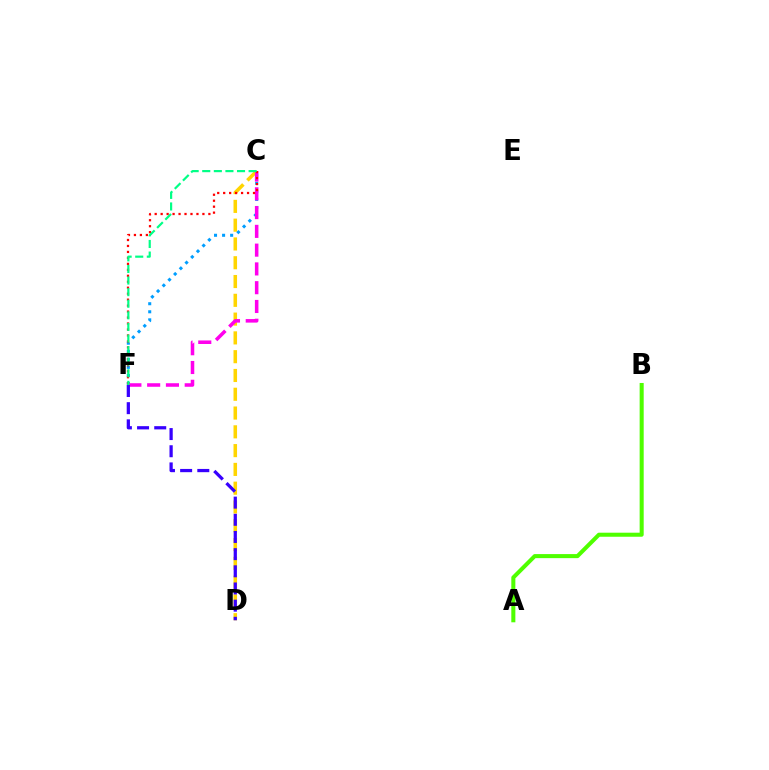{('A', 'B'): [{'color': '#4fff00', 'line_style': 'solid', 'thickness': 2.92}], ('C', 'D'): [{'color': '#ffd500', 'line_style': 'dashed', 'thickness': 2.55}], ('C', 'F'): [{'color': '#009eff', 'line_style': 'dotted', 'thickness': 2.19}, {'color': '#ff00ed', 'line_style': 'dashed', 'thickness': 2.55}, {'color': '#ff0000', 'line_style': 'dotted', 'thickness': 1.62}, {'color': '#00ff86', 'line_style': 'dashed', 'thickness': 1.57}], ('D', 'F'): [{'color': '#3700ff', 'line_style': 'dashed', 'thickness': 2.33}]}